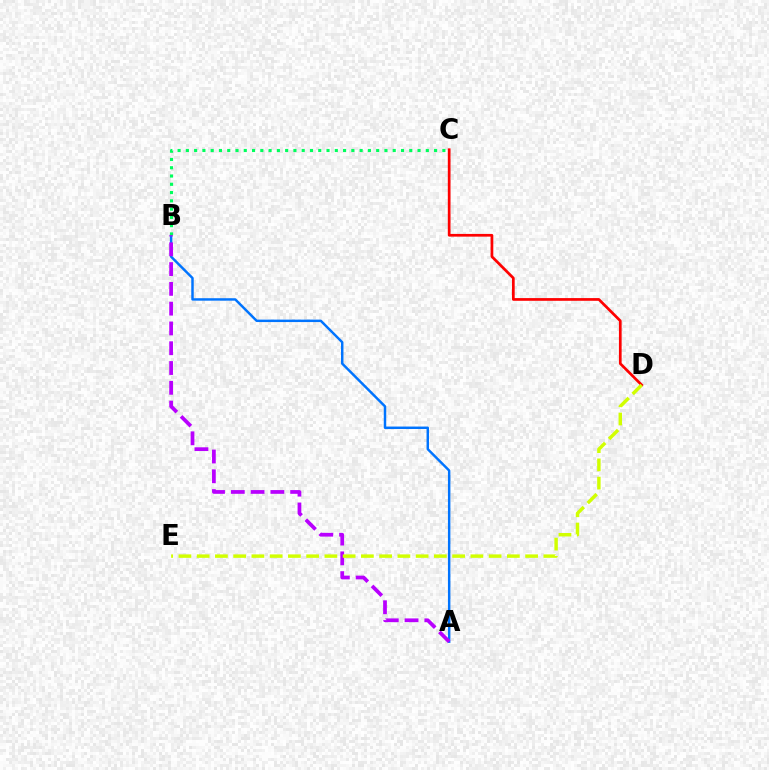{('C', 'D'): [{'color': '#ff0000', 'line_style': 'solid', 'thickness': 1.95}], ('A', 'B'): [{'color': '#0074ff', 'line_style': 'solid', 'thickness': 1.77}, {'color': '#b900ff', 'line_style': 'dashed', 'thickness': 2.69}], ('B', 'C'): [{'color': '#00ff5c', 'line_style': 'dotted', 'thickness': 2.25}], ('D', 'E'): [{'color': '#d1ff00', 'line_style': 'dashed', 'thickness': 2.48}]}